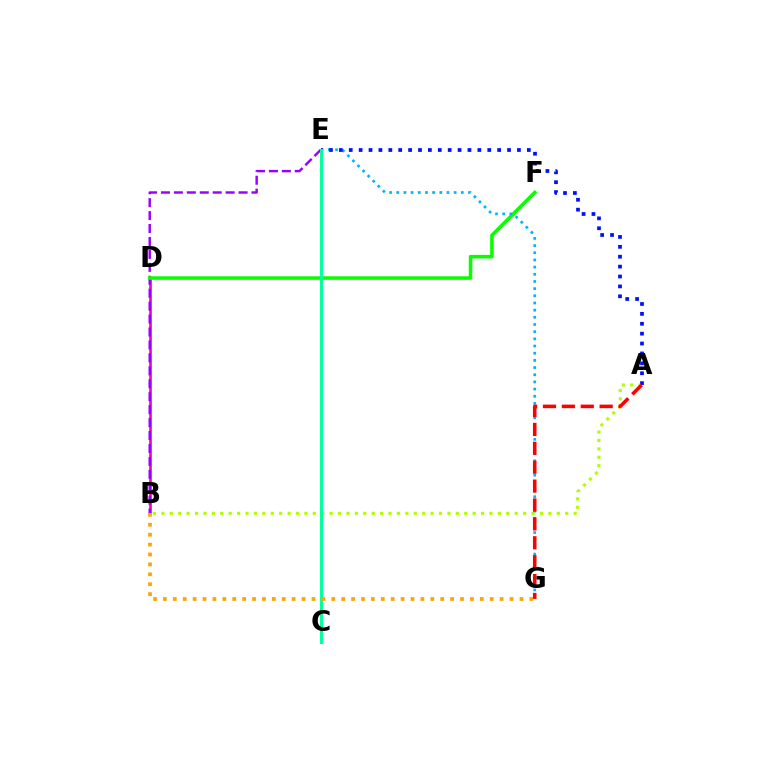{('B', 'D'): [{'color': '#ff00bd', 'line_style': 'solid', 'thickness': 1.94}], ('B', 'E'): [{'color': '#9b00ff', 'line_style': 'dashed', 'thickness': 1.76}], ('D', 'F'): [{'color': '#08ff00', 'line_style': 'solid', 'thickness': 2.57}], ('A', 'B'): [{'color': '#b3ff00', 'line_style': 'dotted', 'thickness': 2.29}], ('E', 'G'): [{'color': '#00b5ff', 'line_style': 'dotted', 'thickness': 1.95}], ('A', 'E'): [{'color': '#0010ff', 'line_style': 'dotted', 'thickness': 2.69}], ('C', 'E'): [{'color': '#00ff9d', 'line_style': 'solid', 'thickness': 2.12}], ('B', 'G'): [{'color': '#ffa500', 'line_style': 'dotted', 'thickness': 2.69}], ('A', 'G'): [{'color': '#ff0000', 'line_style': 'dashed', 'thickness': 2.57}]}